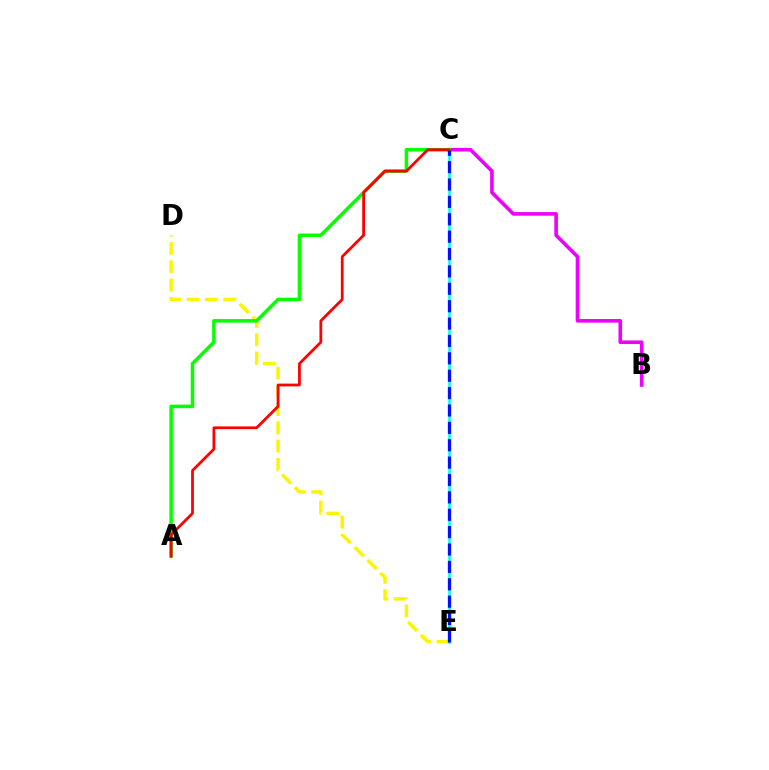{('B', 'C'): [{'color': '#ee00ff', 'line_style': 'solid', 'thickness': 2.6}], ('D', 'E'): [{'color': '#fcf500', 'line_style': 'dashed', 'thickness': 2.48}], ('C', 'E'): [{'color': '#00fff6', 'line_style': 'solid', 'thickness': 1.86}, {'color': '#0010ff', 'line_style': 'dashed', 'thickness': 2.36}], ('A', 'C'): [{'color': '#08ff00', 'line_style': 'solid', 'thickness': 2.54}, {'color': '#ff0000', 'line_style': 'solid', 'thickness': 1.99}]}